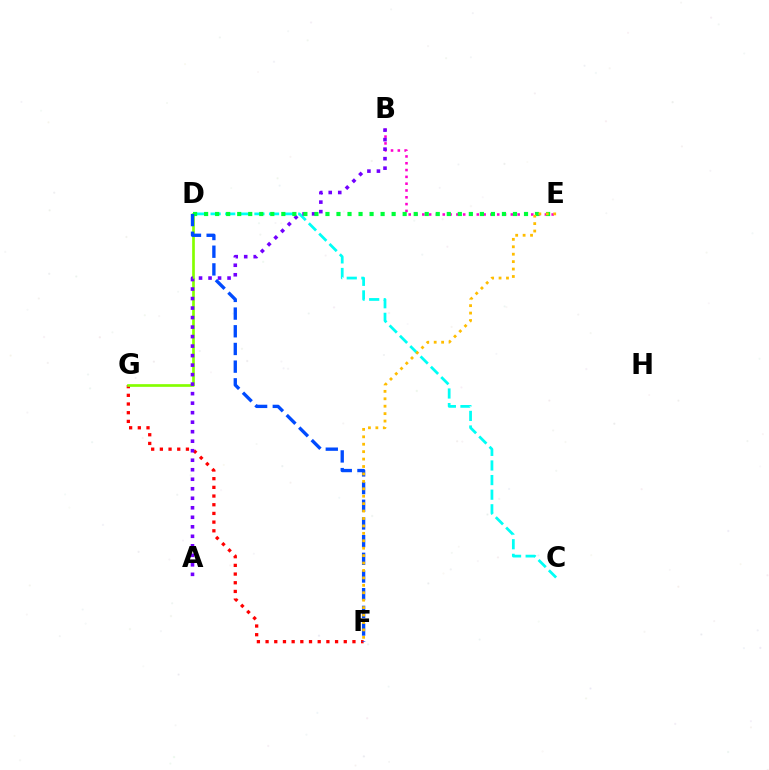{('B', 'E'): [{'color': '#ff00cf', 'line_style': 'dotted', 'thickness': 1.85}], ('F', 'G'): [{'color': '#ff0000', 'line_style': 'dotted', 'thickness': 2.36}], ('D', 'G'): [{'color': '#84ff00', 'line_style': 'solid', 'thickness': 1.93}], ('C', 'D'): [{'color': '#00fff6', 'line_style': 'dashed', 'thickness': 1.98}], ('A', 'B'): [{'color': '#7200ff', 'line_style': 'dotted', 'thickness': 2.58}], ('D', 'E'): [{'color': '#00ff39', 'line_style': 'dotted', 'thickness': 3.0}], ('D', 'F'): [{'color': '#004bff', 'line_style': 'dashed', 'thickness': 2.4}], ('E', 'F'): [{'color': '#ffbd00', 'line_style': 'dotted', 'thickness': 2.02}]}